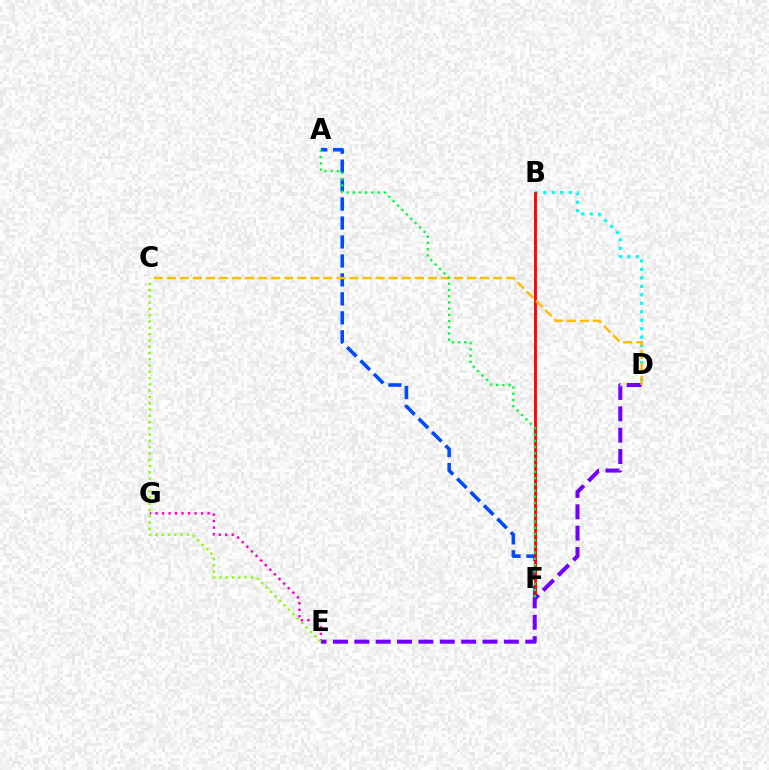{('B', 'D'): [{'color': '#00fff6', 'line_style': 'dotted', 'thickness': 2.31}], ('A', 'F'): [{'color': '#004bff', 'line_style': 'dashed', 'thickness': 2.58}, {'color': '#00ff39', 'line_style': 'dotted', 'thickness': 1.69}], ('E', 'G'): [{'color': '#ff00cf', 'line_style': 'dotted', 'thickness': 1.77}], ('B', 'F'): [{'color': '#ff0000', 'line_style': 'solid', 'thickness': 2.05}], ('D', 'E'): [{'color': '#7200ff', 'line_style': 'dashed', 'thickness': 2.9}], ('C', 'D'): [{'color': '#ffbd00', 'line_style': 'dashed', 'thickness': 1.77}], ('C', 'E'): [{'color': '#84ff00', 'line_style': 'dotted', 'thickness': 1.71}]}